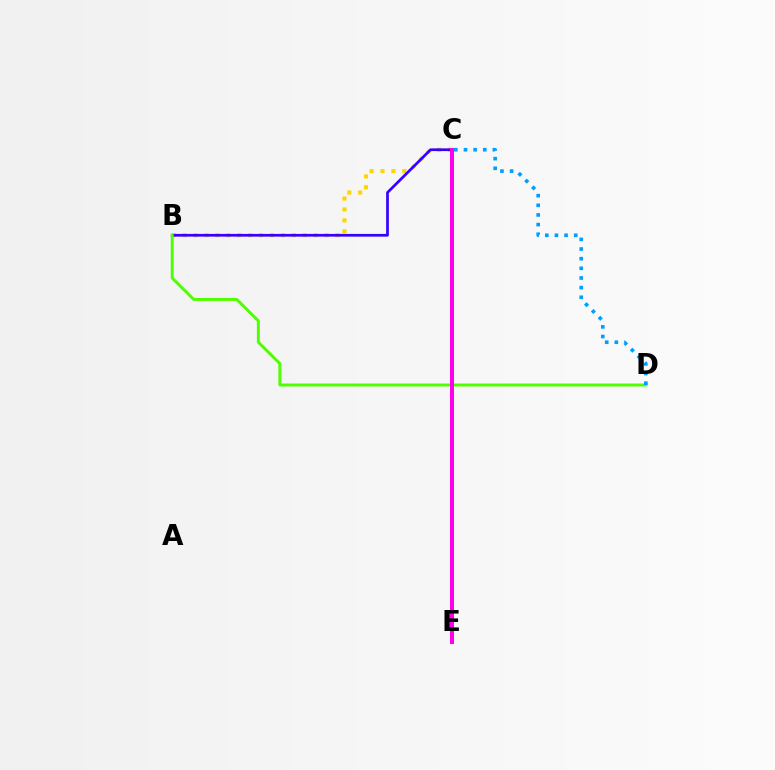{('B', 'C'): [{'color': '#ffd500', 'line_style': 'dotted', 'thickness': 2.96}, {'color': '#3700ff', 'line_style': 'solid', 'thickness': 1.96}], ('C', 'E'): [{'color': '#00ff86', 'line_style': 'dotted', 'thickness': 2.17}, {'color': '#ff0000', 'line_style': 'solid', 'thickness': 1.91}, {'color': '#ff00ed', 'line_style': 'solid', 'thickness': 2.88}], ('B', 'D'): [{'color': '#4fff00', 'line_style': 'solid', 'thickness': 2.12}], ('C', 'D'): [{'color': '#009eff', 'line_style': 'dotted', 'thickness': 2.62}]}